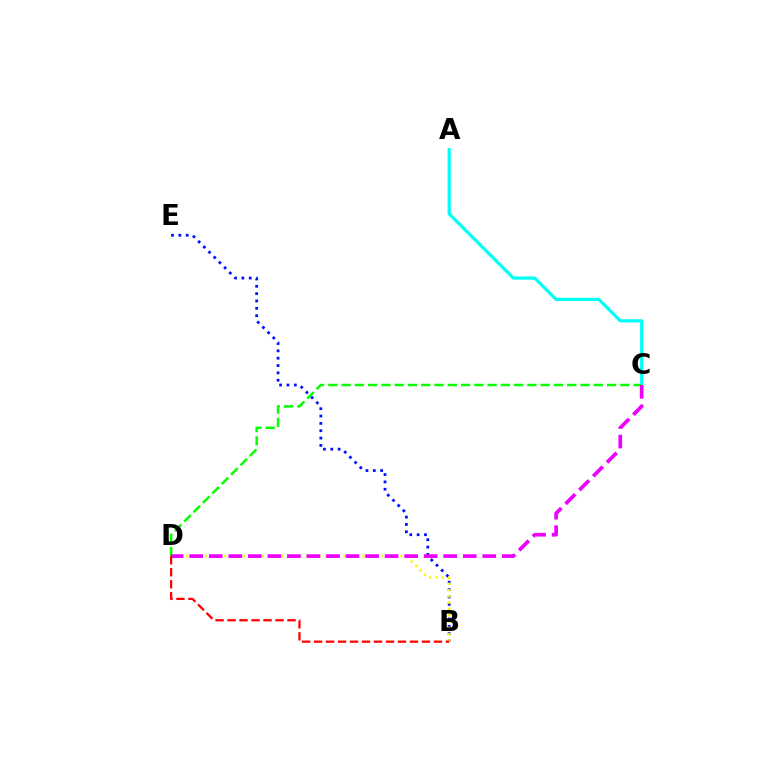{('B', 'E'): [{'color': '#0010ff', 'line_style': 'dotted', 'thickness': 1.99}], ('B', 'D'): [{'color': '#fcf500', 'line_style': 'dotted', 'thickness': 1.71}, {'color': '#ff0000', 'line_style': 'dashed', 'thickness': 1.63}], ('A', 'C'): [{'color': '#00fff6', 'line_style': 'solid', 'thickness': 2.29}], ('C', 'D'): [{'color': '#08ff00', 'line_style': 'dashed', 'thickness': 1.8}, {'color': '#ee00ff', 'line_style': 'dashed', 'thickness': 2.65}]}